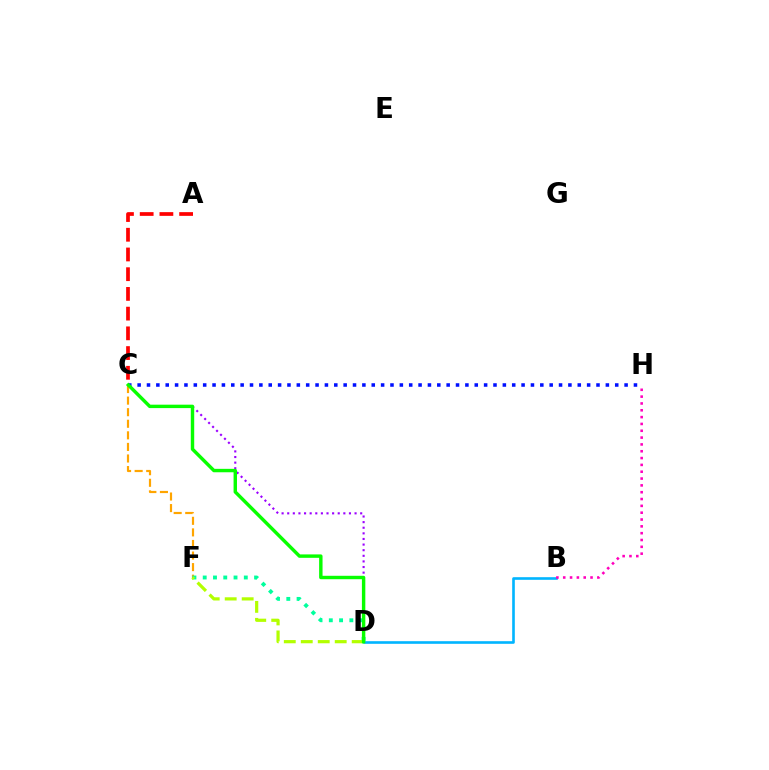{('B', 'D'): [{'color': '#00b5ff', 'line_style': 'solid', 'thickness': 1.89}], ('C', 'H'): [{'color': '#0010ff', 'line_style': 'dotted', 'thickness': 2.54}], ('C', 'F'): [{'color': '#ffa500', 'line_style': 'dashed', 'thickness': 1.57}], ('C', 'D'): [{'color': '#9b00ff', 'line_style': 'dotted', 'thickness': 1.52}, {'color': '#08ff00', 'line_style': 'solid', 'thickness': 2.46}], ('D', 'F'): [{'color': '#00ff9d', 'line_style': 'dotted', 'thickness': 2.79}, {'color': '#b3ff00', 'line_style': 'dashed', 'thickness': 2.31}], ('B', 'H'): [{'color': '#ff00bd', 'line_style': 'dotted', 'thickness': 1.85}], ('A', 'C'): [{'color': '#ff0000', 'line_style': 'dashed', 'thickness': 2.68}]}